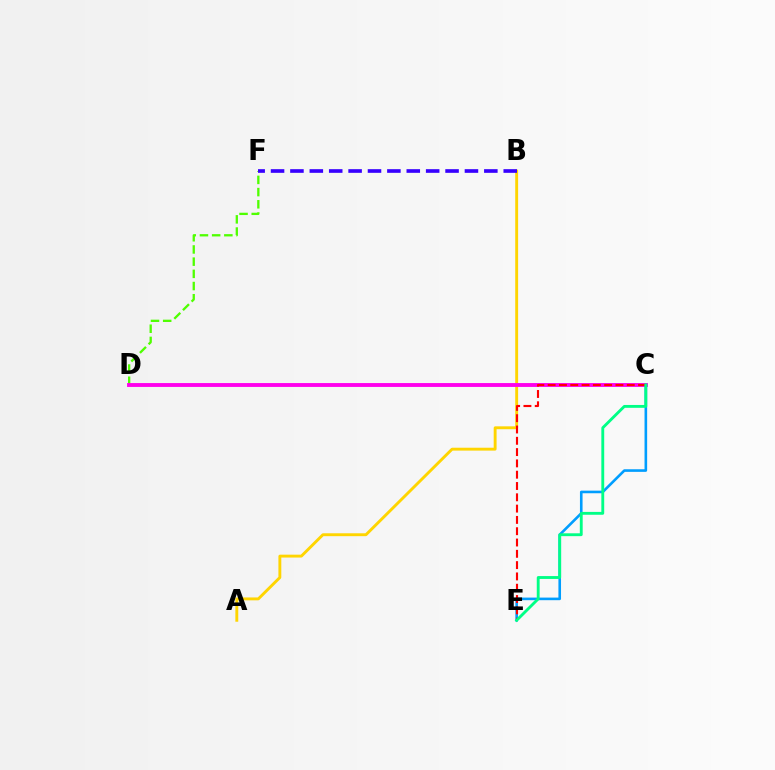{('D', 'F'): [{'color': '#4fff00', 'line_style': 'dashed', 'thickness': 1.66}], ('A', 'B'): [{'color': '#ffd500', 'line_style': 'solid', 'thickness': 2.08}], ('B', 'F'): [{'color': '#3700ff', 'line_style': 'dashed', 'thickness': 2.63}], ('C', 'D'): [{'color': '#ff00ed', 'line_style': 'solid', 'thickness': 2.78}], ('C', 'E'): [{'color': '#009eff', 'line_style': 'solid', 'thickness': 1.88}, {'color': '#ff0000', 'line_style': 'dashed', 'thickness': 1.54}, {'color': '#00ff86', 'line_style': 'solid', 'thickness': 2.06}]}